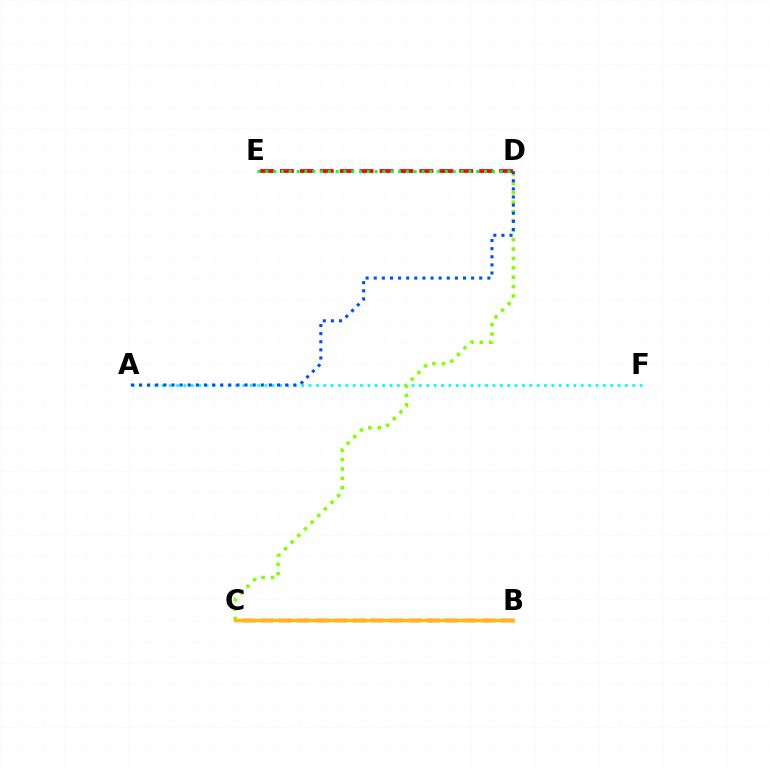{('A', 'F'): [{'color': '#00fff6', 'line_style': 'dotted', 'thickness': 2.0}], ('B', 'C'): [{'color': '#7200ff', 'line_style': 'dotted', 'thickness': 2.24}, {'color': '#ff00cf', 'line_style': 'dashed', 'thickness': 2.51}, {'color': '#ffbd00', 'line_style': 'solid', 'thickness': 2.43}], ('C', 'D'): [{'color': '#84ff00', 'line_style': 'dotted', 'thickness': 2.55}], ('A', 'D'): [{'color': '#004bff', 'line_style': 'dotted', 'thickness': 2.21}], ('D', 'E'): [{'color': '#ff0000', 'line_style': 'dashed', 'thickness': 2.71}, {'color': '#00ff39', 'line_style': 'dotted', 'thickness': 2.12}]}